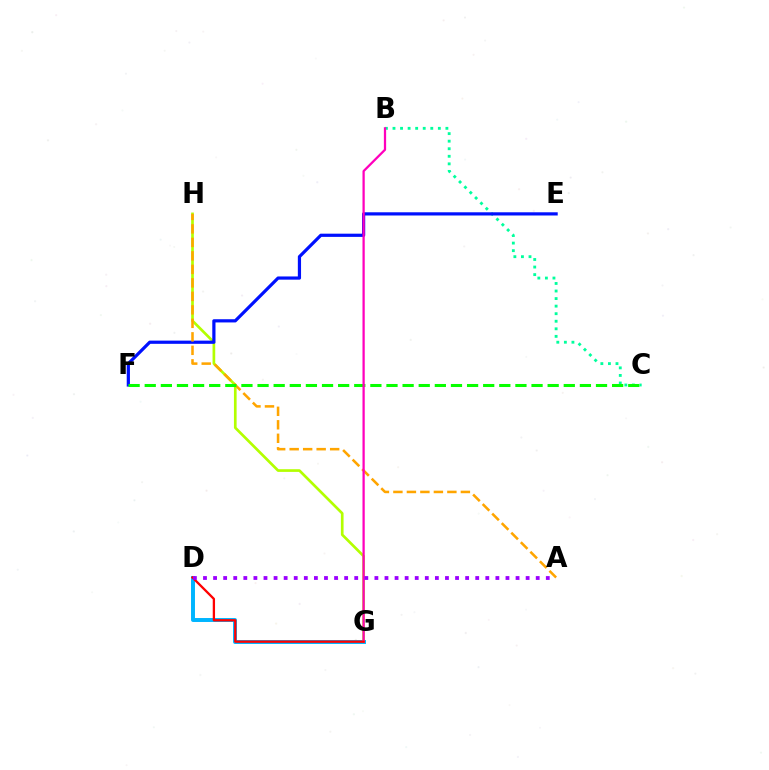{('D', 'G'): [{'color': '#00b5ff', 'line_style': 'solid', 'thickness': 2.84}, {'color': '#ff0000', 'line_style': 'solid', 'thickness': 1.66}], ('G', 'H'): [{'color': '#b3ff00', 'line_style': 'solid', 'thickness': 1.93}], ('B', 'C'): [{'color': '#00ff9d', 'line_style': 'dotted', 'thickness': 2.05}], ('E', 'F'): [{'color': '#0010ff', 'line_style': 'solid', 'thickness': 2.31}], ('A', 'H'): [{'color': '#ffa500', 'line_style': 'dashed', 'thickness': 1.83}], ('C', 'F'): [{'color': '#08ff00', 'line_style': 'dashed', 'thickness': 2.19}], ('B', 'G'): [{'color': '#ff00bd', 'line_style': 'solid', 'thickness': 1.63}], ('A', 'D'): [{'color': '#9b00ff', 'line_style': 'dotted', 'thickness': 2.74}]}